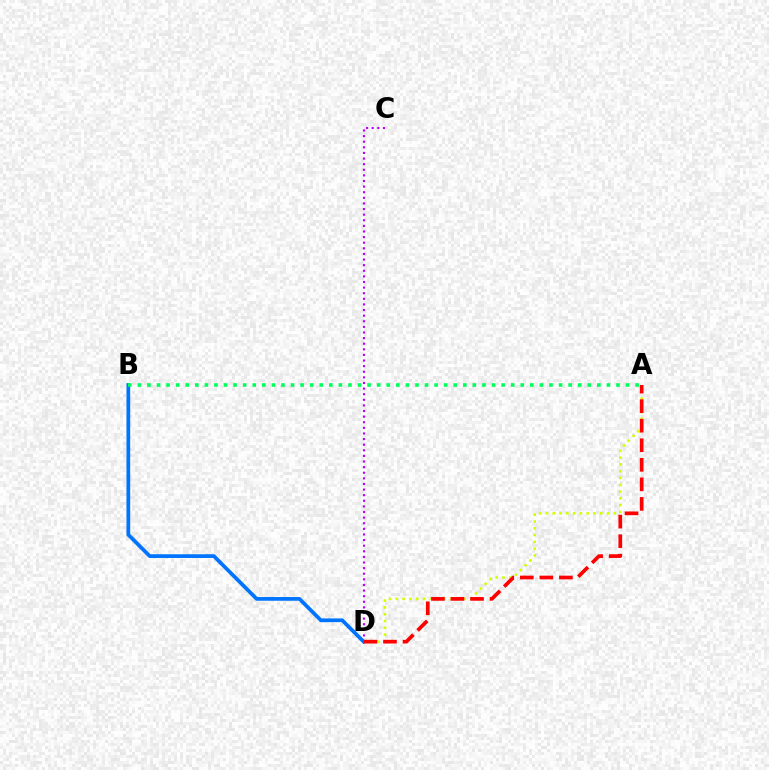{('A', 'D'): [{'color': '#d1ff00', 'line_style': 'dotted', 'thickness': 1.85}, {'color': '#ff0000', 'line_style': 'dashed', 'thickness': 2.66}], ('C', 'D'): [{'color': '#b900ff', 'line_style': 'dotted', 'thickness': 1.52}], ('B', 'D'): [{'color': '#0074ff', 'line_style': 'solid', 'thickness': 2.69}], ('A', 'B'): [{'color': '#00ff5c', 'line_style': 'dotted', 'thickness': 2.6}]}